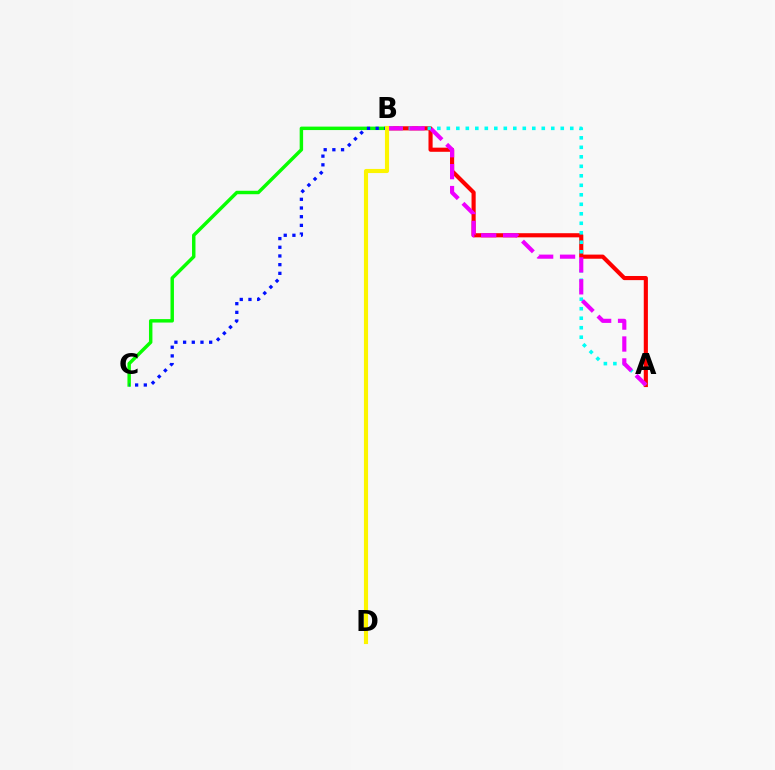{('B', 'C'): [{'color': '#08ff00', 'line_style': 'solid', 'thickness': 2.48}, {'color': '#0010ff', 'line_style': 'dotted', 'thickness': 2.36}], ('A', 'B'): [{'color': '#ff0000', 'line_style': 'solid', 'thickness': 2.98}, {'color': '#00fff6', 'line_style': 'dotted', 'thickness': 2.58}, {'color': '#ee00ff', 'line_style': 'dashed', 'thickness': 2.98}], ('B', 'D'): [{'color': '#fcf500', 'line_style': 'solid', 'thickness': 2.97}]}